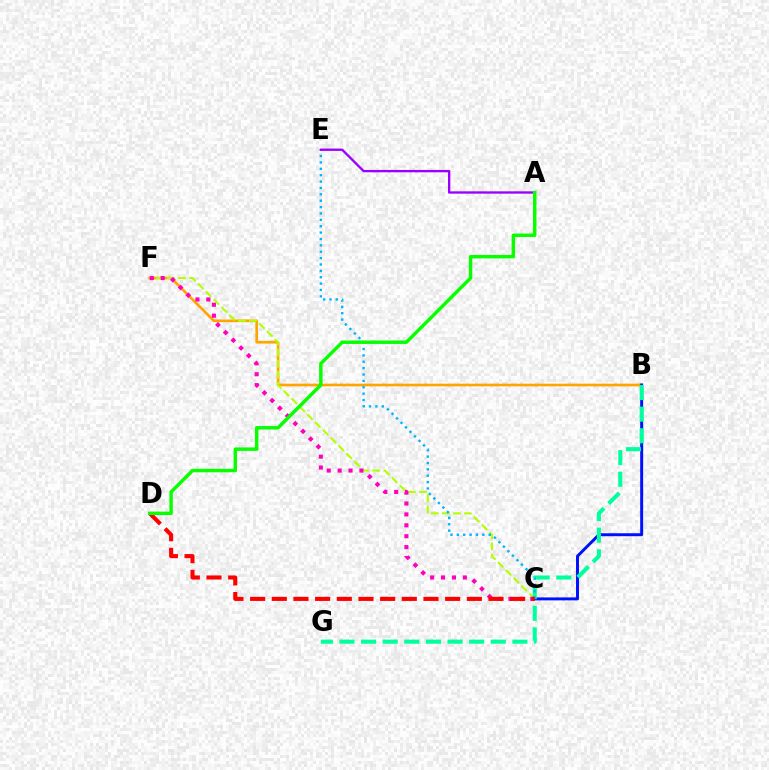{('B', 'F'): [{'color': '#ffa500', 'line_style': 'solid', 'thickness': 1.92}], ('C', 'F'): [{'color': '#b3ff00', 'line_style': 'dashed', 'thickness': 1.51}, {'color': '#ff00bd', 'line_style': 'dotted', 'thickness': 2.96}], ('B', 'C'): [{'color': '#0010ff', 'line_style': 'solid', 'thickness': 2.13}], ('B', 'G'): [{'color': '#00ff9d', 'line_style': 'dashed', 'thickness': 2.94}], ('C', 'E'): [{'color': '#00b5ff', 'line_style': 'dotted', 'thickness': 1.73}], ('A', 'E'): [{'color': '#9b00ff', 'line_style': 'solid', 'thickness': 1.69}], ('C', 'D'): [{'color': '#ff0000', 'line_style': 'dashed', 'thickness': 2.94}], ('A', 'D'): [{'color': '#08ff00', 'line_style': 'solid', 'thickness': 2.48}]}